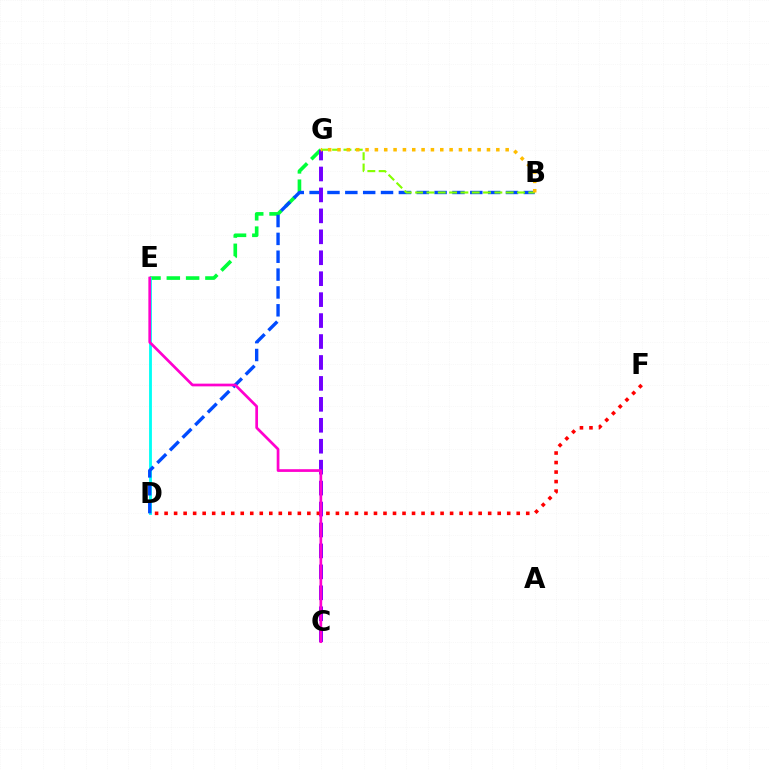{('E', 'G'): [{'color': '#00ff39', 'line_style': 'dashed', 'thickness': 2.62}], ('D', 'E'): [{'color': '#00fff6', 'line_style': 'solid', 'thickness': 2.04}], ('B', 'D'): [{'color': '#004bff', 'line_style': 'dashed', 'thickness': 2.43}], ('C', 'G'): [{'color': '#7200ff', 'line_style': 'dashed', 'thickness': 2.84}], ('B', 'G'): [{'color': '#84ff00', 'line_style': 'dashed', 'thickness': 1.54}, {'color': '#ffbd00', 'line_style': 'dotted', 'thickness': 2.54}], ('D', 'F'): [{'color': '#ff0000', 'line_style': 'dotted', 'thickness': 2.59}], ('C', 'E'): [{'color': '#ff00cf', 'line_style': 'solid', 'thickness': 1.95}]}